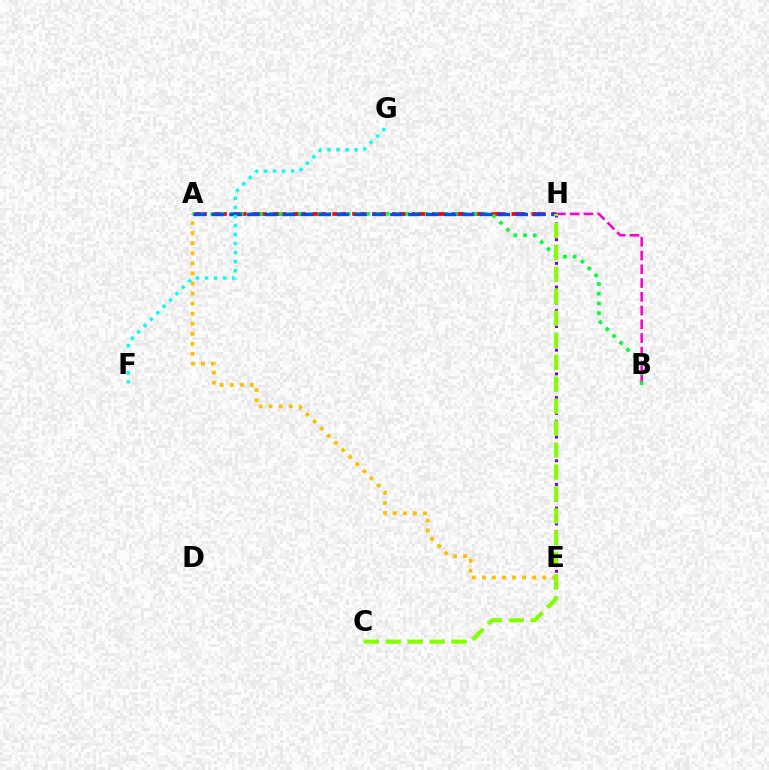{('A', 'H'): [{'color': '#ff0000', 'line_style': 'dashed', 'thickness': 2.7}, {'color': '#004bff', 'line_style': 'dashed', 'thickness': 2.43}], ('A', 'E'): [{'color': '#ffbd00', 'line_style': 'dotted', 'thickness': 2.73}], ('B', 'H'): [{'color': '#ff00cf', 'line_style': 'dashed', 'thickness': 1.87}], ('A', 'B'): [{'color': '#00ff39', 'line_style': 'dotted', 'thickness': 2.65}], ('E', 'H'): [{'color': '#7200ff', 'line_style': 'dotted', 'thickness': 2.15}], ('C', 'H'): [{'color': '#84ff00', 'line_style': 'dashed', 'thickness': 2.98}], ('F', 'G'): [{'color': '#00fff6', 'line_style': 'dotted', 'thickness': 2.45}]}